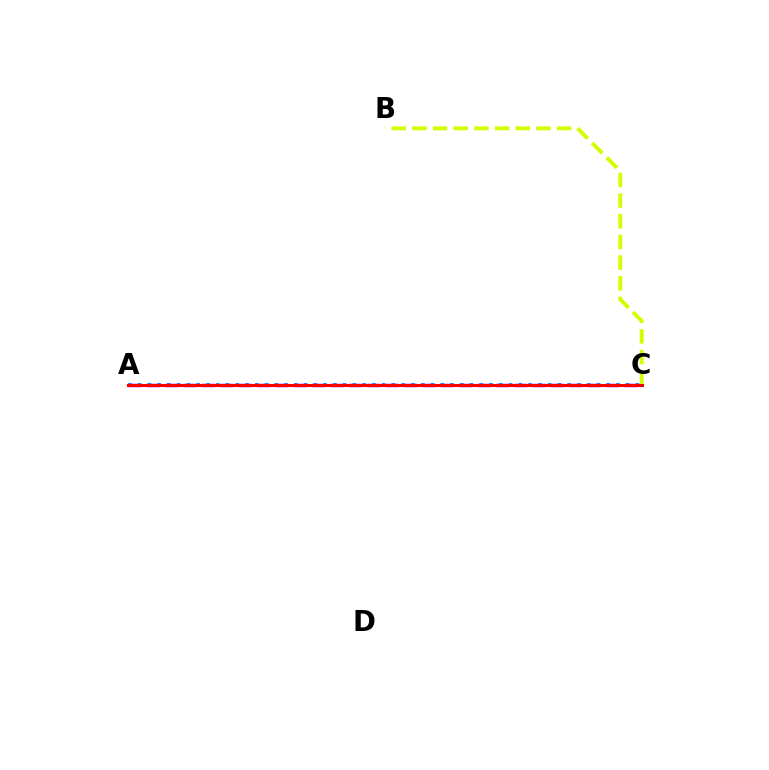{('A', 'C'): [{'color': '#b900ff', 'line_style': 'dashed', 'thickness': 2.5}, {'color': '#0074ff', 'line_style': 'dotted', 'thickness': 2.65}, {'color': '#00ff5c', 'line_style': 'dotted', 'thickness': 1.88}, {'color': '#ff0000', 'line_style': 'solid', 'thickness': 2.21}], ('B', 'C'): [{'color': '#d1ff00', 'line_style': 'dashed', 'thickness': 2.81}]}